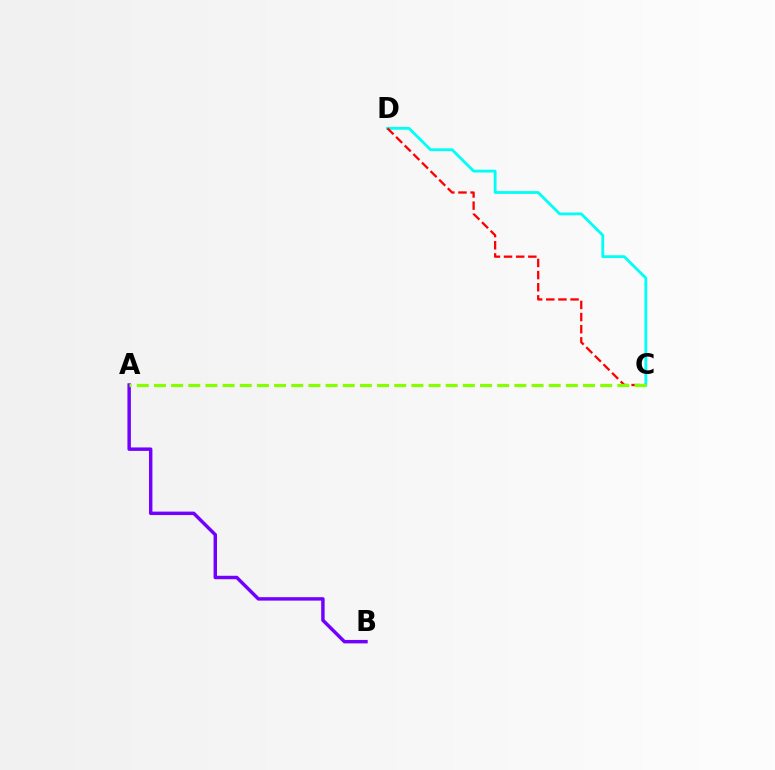{('A', 'B'): [{'color': '#7200ff', 'line_style': 'solid', 'thickness': 2.48}], ('C', 'D'): [{'color': '#00fff6', 'line_style': 'solid', 'thickness': 2.03}, {'color': '#ff0000', 'line_style': 'dashed', 'thickness': 1.65}], ('A', 'C'): [{'color': '#84ff00', 'line_style': 'dashed', 'thickness': 2.33}]}